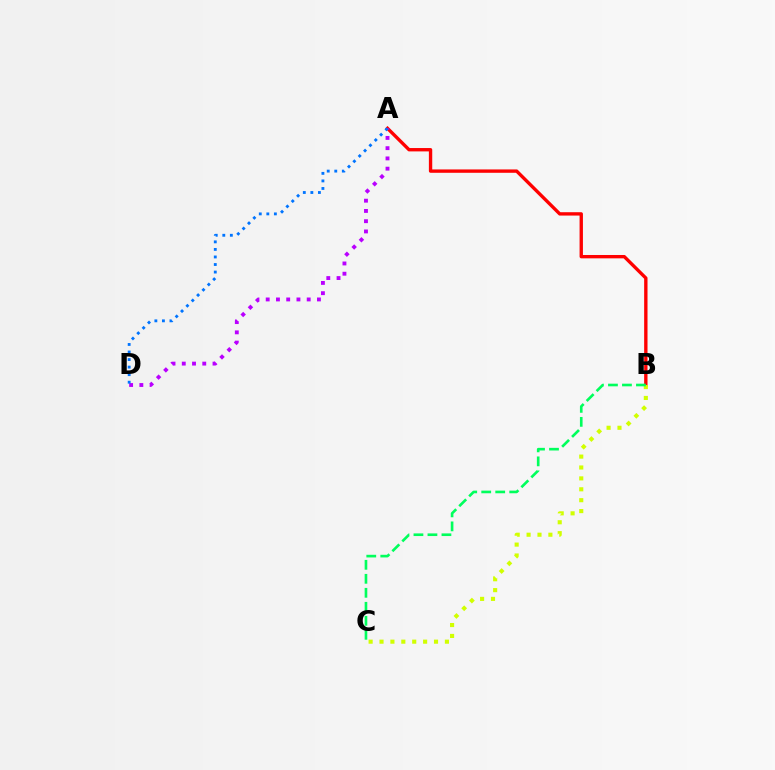{('A', 'B'): [{'color': '#ff0000', 'line_style': 'solid', 'thickness': 2.42}], ('A', 'D'): [{'color': '#b900ff', 'line_style': 'dotted', 'thickness': 2.78}, {'color': '#0074ff', 'line_style': 'dotted', 'thickness': 2.05}], ('B', 'C'): [{'color': '#d1ff00', 'line_style': 'dotted', 'thickness': 2.96}, {'color': '#00ff5c', 'line_style': 'dashed', 'thickness': 1.9}]}